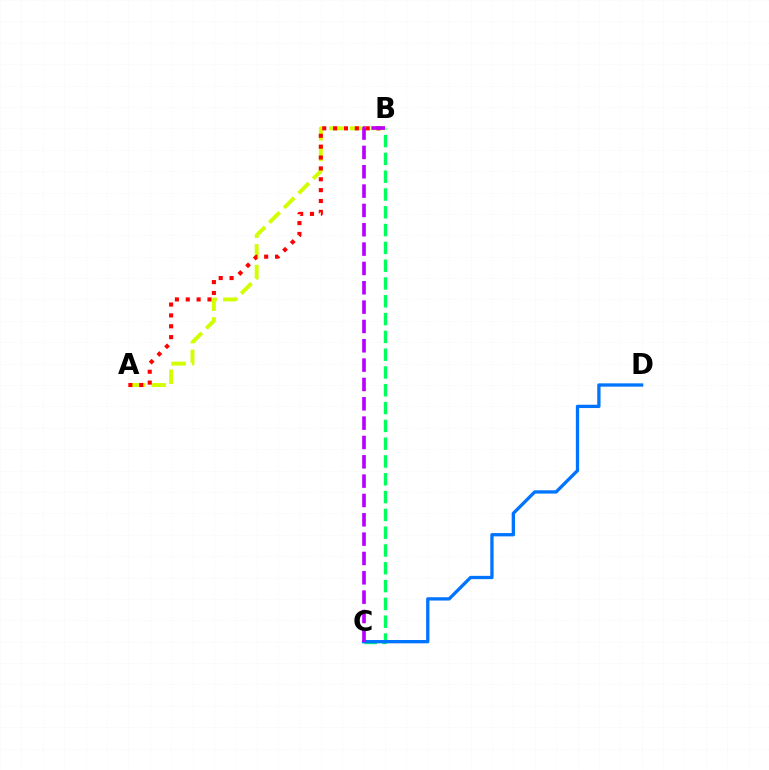{('A', 'B'): [{'color': '#d1ff00', 'line_style': 'dashed', 'thickness': 2.81}, {'color': '#ff0000', 'line_style': 'dotted', 'thickness': 2.95}], ('B', 'C'): [{'color': '#00ff5c', 'line_style': 'dashed', 'thickness': 2.42}, {'color': '#b900ff', 'line_style': 'dashed', 'thickness': 2.63}], ('C', 'D'): [{'color': '#0074ff', 'line_style': 'solid', 'thickness': 2.38}]}